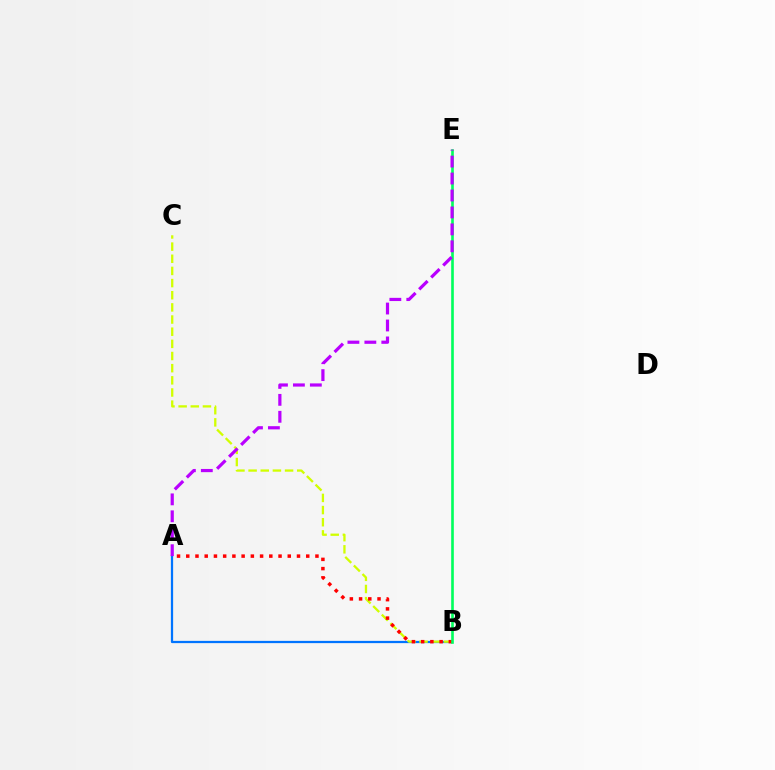{('A', 'B'): [{'color': '#0074ff', 'line_style': 'solid', 'thickness': 1.62}, {'color': '#ff0000', 'line_style': 'dotted', 'thickness': 2.51}], ('B', 'C'): [{'color': '#d1ff00', 'line_style': 'dashed', 'thickness': 1.65}], ('B', 'E'): [{'color': '#00ff5c', 'line_style': 'solid', 'thickness': 1.89}], ('A', 'E'): [{'color': '#b900ff', 'line_style': 'dashed', 'thickness': 2.3}]}